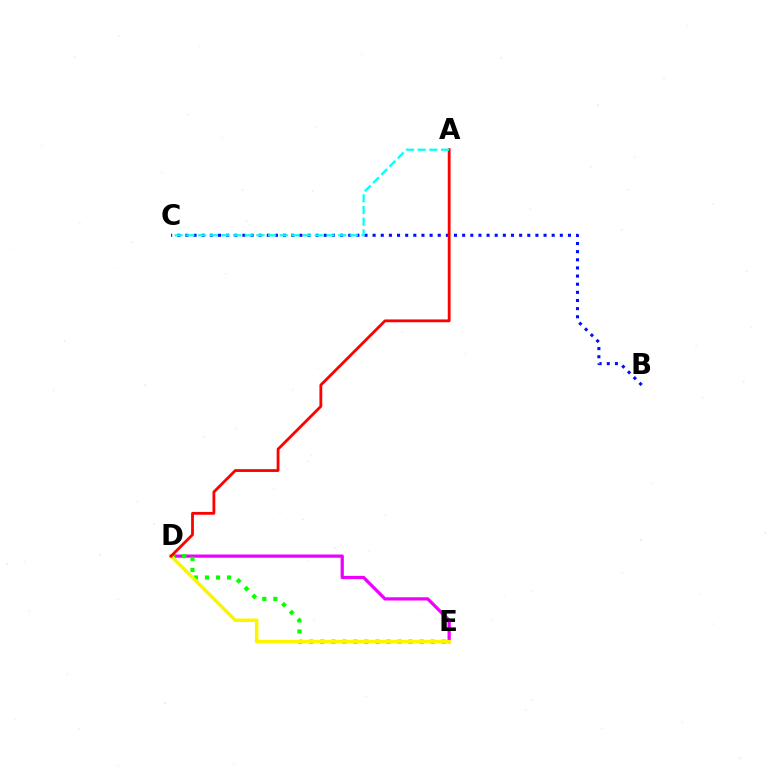{('B', 'C'): [{'color': '#0010ff', 'line_style': 'dotted', 'thickness': 2.21}], ('D', 'E'): [{'color': '#ee00ff', 'line_style': 'solid', 'thickness': 2.33}, {'color': '#08ff00', 'line_style': 'dotted', 'thickness': 3.0}, {'color': '#fcf500', 'line_style': 'solid', 'thickness': 2.55}], ('A', 'D'): [{'color': '#ff0000', 'line_style': 'solid', 'thickness': 2.02}], ('A', 'C'): [{'color': '#00fff6', 'line_style': 'dashed', 'thickness': 1.59}]}